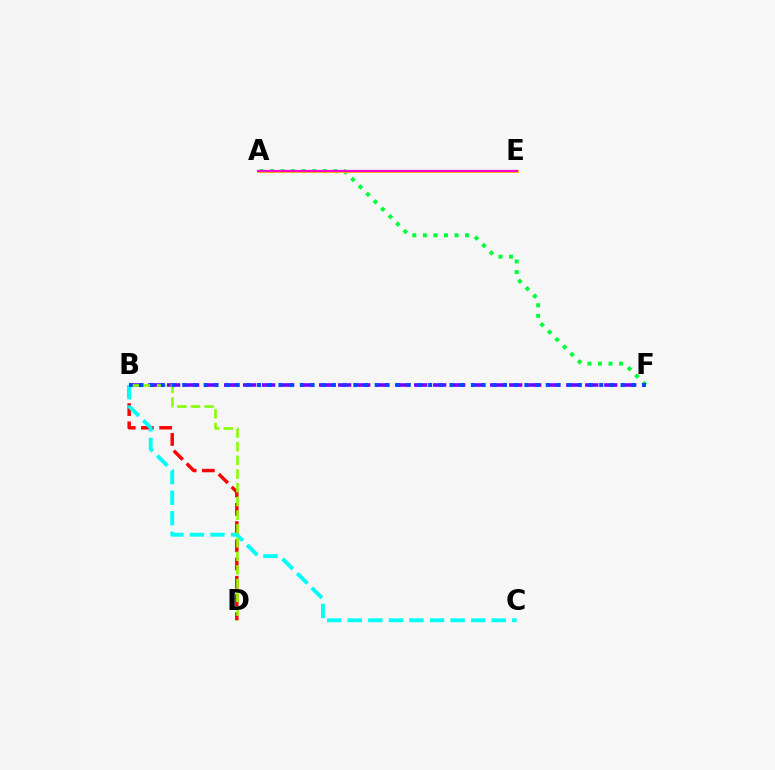{('A', 'F'): [{'color': '#00ff39', 'line_style': 'dotted', 'thickness': 2.87}], ('B', 'D'): [{'color': '#ff0000', 'line_style': 'dashed', 'thickness': 2.48}, {'color': '#84ff00', 'line_style': 'dashed', 'thickness': 1.86}], ('B', 'C'): [{'color': '#00fff6', 'line_style': 'dashed', 'thickness': 2.79}], ('A', 'E'): [{'color': '#ffbd00', 'line_style': 'solid', 'thickness': 2.13}, {'color': '#ff00cf', 'line_style': 'solid', 'thickness': 1.58}], ('B', 'F'): [{'color': '#7200ff', 'line_style': 'dashed', 'thickness': 2.58}, {'color': '#004bff', 'line_style': 'dotted', 'thickness': 2.9}]}